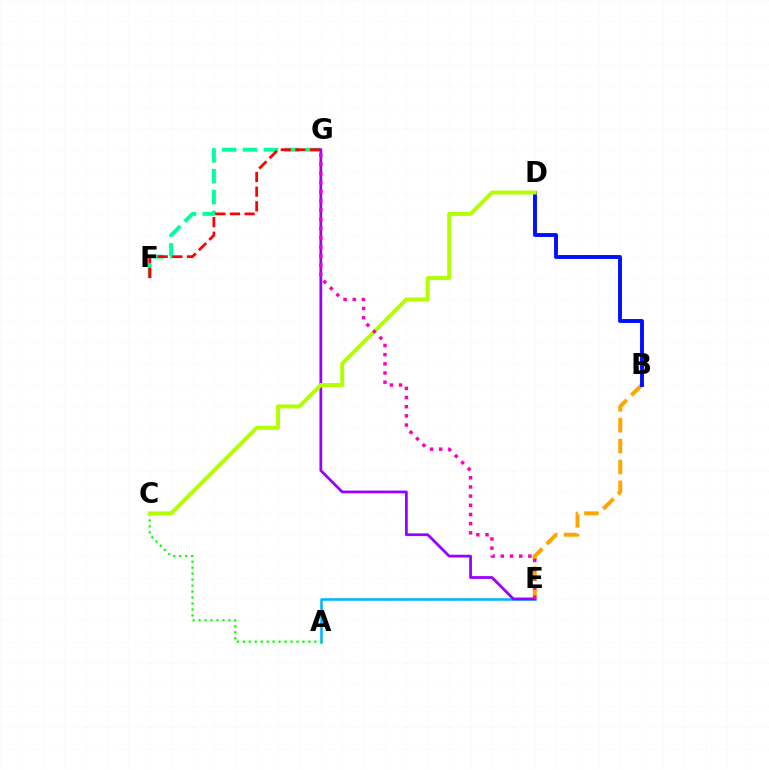{('F', 'G'): [{'color': '#00ff9d', 'line_style': 'dashed', 'thickness': 2.84}, {'color': '#ff0000', 'line_style': 'dashed', 'thickness': 1.99}], ('B', 'E'): [{'color': '#ffa500', 'line_style': 'dashed', 'thickness': 2.84}], ('A', 'E'): [{'color': '#00b5ff', 'line_style': 'solid', 'thickness': 1.84}], ('B', 'D'): [{'color': '#0010ff', 'line_style': 'solid', 'thickness': 2.81}], ('E', 'G'): [{'color': '#9b00ff', 'line_style': 'solid', 'thickness': 1.99}, {'color': '#ff00bd', 'line_style': 'dotted', 'thickness': 2.49}], ('A', 'C'): [{'color': '#08ff00', 'line_style': 'dotted', 'thickness': 1.62}], ('C', 'D'): [{'color': '#b3ff00', 'line_style': 'solid', 'thickness': 2.85}]}